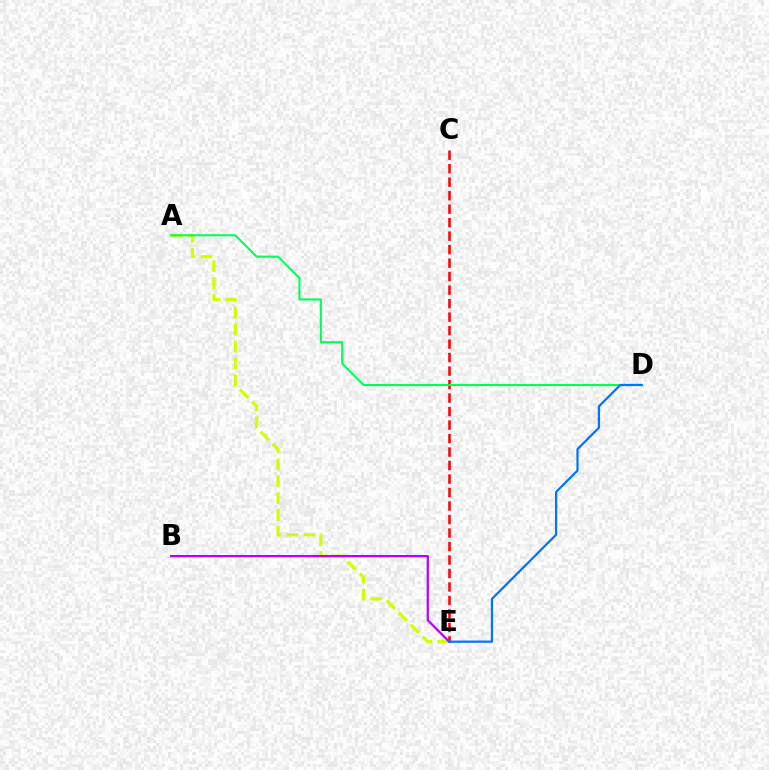{('C', 'E'): [{'color': '#ff0000', 'line_style': 'dashed', 'thickness': 1.83}], ('A', 'E'): [{'color': '#d1ff00', 'line_style': 'dashed', 'thickness': 2.3}], ('B', 'E'): [{'color': '#b900ff', 'line_style': 'solid', 'thickness': 1.61}], ('A', 'D'): [{'color': '#00ff5c', 'line_style': 'solid', 'thickness': 1.5}], ('D', 'E'): [{'color': '#0074ff', 'line_style': 'solid', 'thickness': 1.6}]}